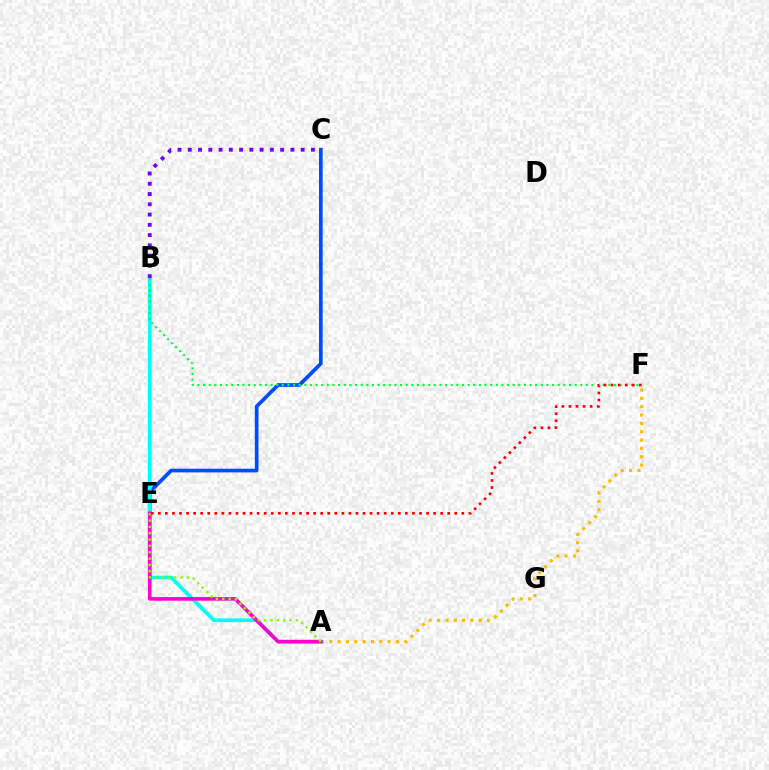{('C', 'E'): [{'color': '#004bff', 'line_style': 'solid', 'thickness': 2.64}], ('A', 'F'): [{'color': '#ffbd00', 'line_style': 'dotted', 'thickness': 2.26}], ('A', 'B'): [{'color': '#00fff6', 'line_style': 'solid', 'thickness': 2.64}], ('A', 'E'): [{'color': '#ff00cf', 'line_style': 'solid', 'thickness': 2.59}, {'color': '#84ff00', 'line_style': 'dotted', 'thickness': 1.72}], ('B', 'F'): [{'color': '#00ff39', 'line_style': 'dotted', 'thickness': 1.53}], ('E', 'F'): [{'color': '#ff0000', 'line_style': 'dotted', 'thickness': 1.92}], ('B', 'C'): [{'color': '#7200ff', 'line_style': 'dotted', 'thickness': 2.79}]}